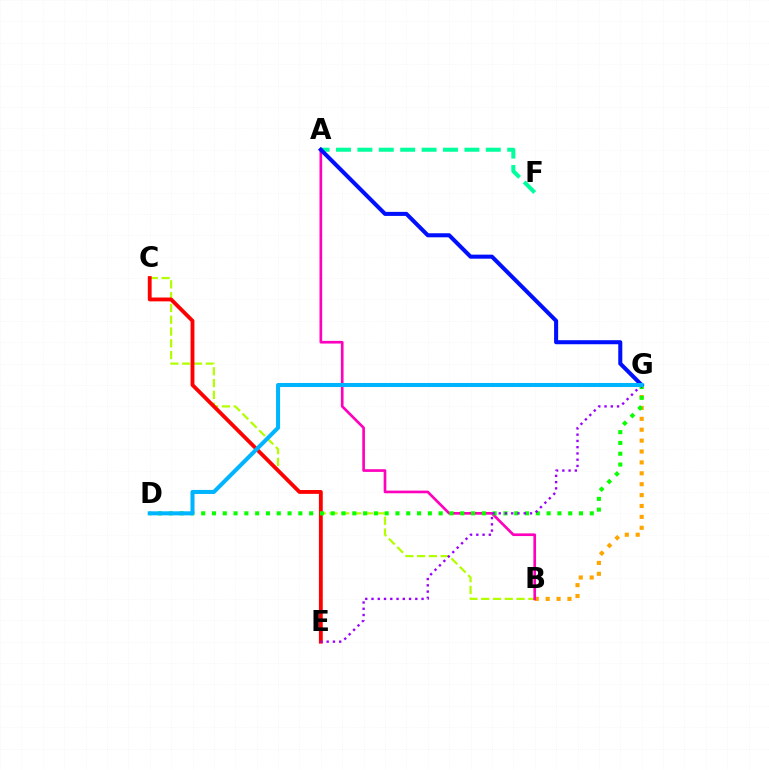{('A', 'F'): [{'color': '#00ff9d', 'line_style': 'dashed', 'thickness': 2.91}], ('B', 'C'): [{'color': '#b3ff00', 'line_style': 'dashed', 'thickness': 1.6}], ('B', 'G'): [{'color': '#ffa500', 'line_style': 'dotted', 'thickness': 2.96}], ('A', 'B'): [{'color': '#ff00bd', 'line_style': 'solid', 'thickness': 1.92}], ('C', 'E'): [{'color': '#ff0000', 'line_style': 'solid', 'thickness': 2.76}], ('D', 'G'): [{'color': '#08ff00', 'line_style': 'dotted', 'thickness': 2.93}, {'color': '#00b5ff', 'line_style': 'solid', 'thickness': 2.91}], ('A', 'G'): [{'color': '#0010ff', 'line_style': 'solid', 'thickness': 2.91}], ('E', 'G'): [{'color': '#9b00ff', 'line_style': 'dotted', 'thickness': 1.7}]}